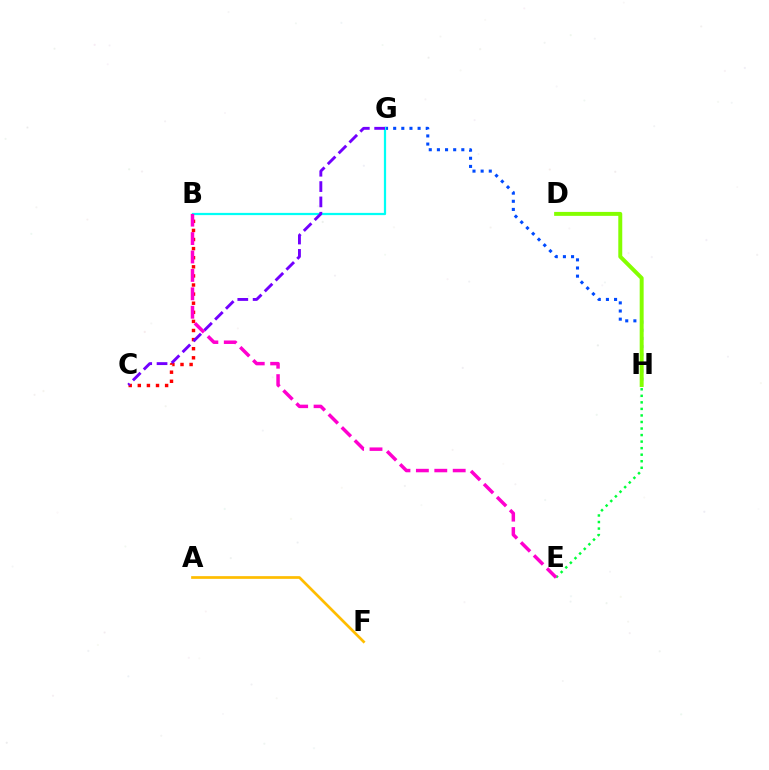{('G', 'H'): [{'color': '#004bff', 'line_style': 'dotted', 'thickness': 2.21}], ('B', 'G'): [{'color': '#00fff6', 'line_style': 'solid', 'thickness': 1.61}], ('B', 'C'): [{'color': '#ff0000', 'line_style': 'dotted', 'thickness': 2.47}], ('A', 'F'): [{'color': '#ffbd00', 'line_style': 'solid', 'thickness': 1.95}], ('D', 'H'): [{'color': '#84ff00', 'line_style': 'solid', 'thickness': 2.85}], ('C', 'G'): [{'color': '#7200ff', 'line_style': 'dashed', 'thickness': 2.08}], ('E', 'H'): [{'color': '#00ff39', 'line_style': 'dotted', 'thickness': 1.78}], ('B', 'E'): [{'color': '#ff00cf', 'line_style': 'dashed', 'thickness': 2.5}]}